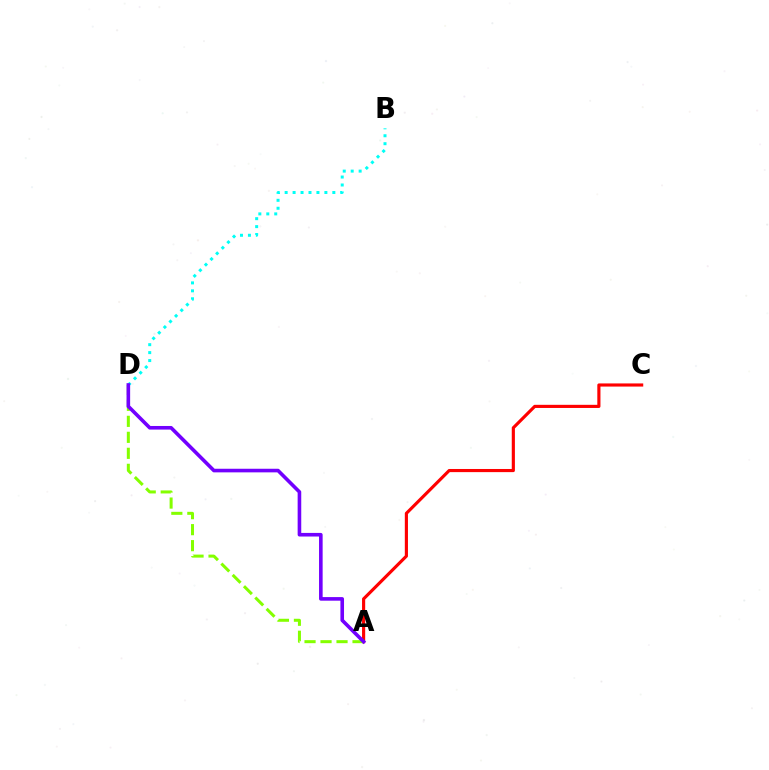{('A', 'C'): [{'color': '#ff0000', 'line_style': 'solid', 'thickness': 2.26}], ('A', 'D'): [{'color': '#84ff00', 'line_style': 'dashed', 'thickness': 2.17}, {'color': '#7200ff', 'line_style': 'solid', 'thickness': 2.6}], ('B', 'D'): [{'color': '#00fff6', 'line_style': 'dotted', 'thickness': 2.16}]}